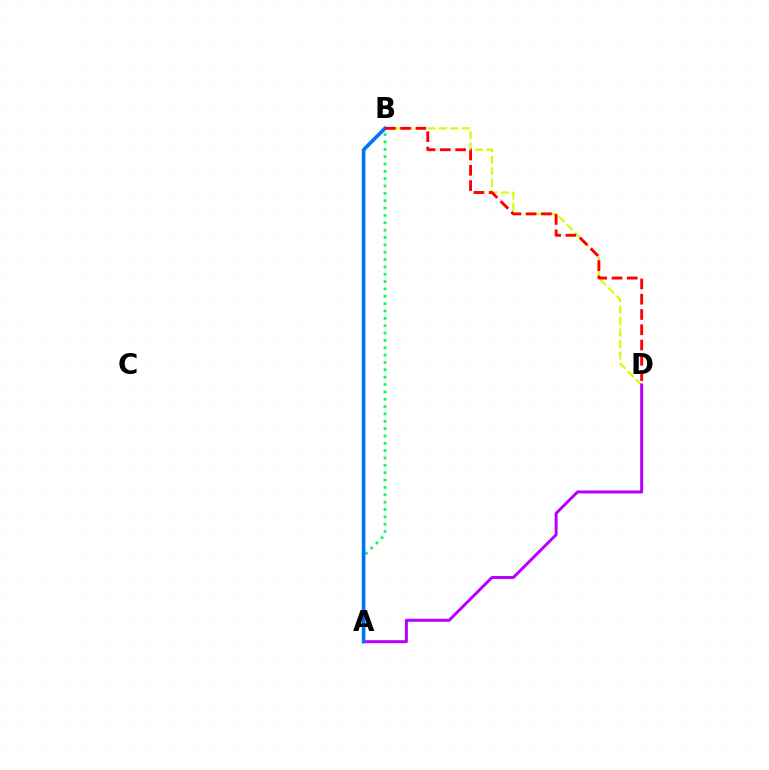{('B', 'D'): [{'color': '#d1ff00', 'line_style': 'dashed', 'thickness': 1.56}, {'color': '#ff0000', 'line_style': 'dashed', 'thickness': 2.08}], ('A', 'B'): [{'color': '#00ff5c', 'line_style': 'dotted', 'thickness': 2.0}, {'color': '#0074ff', 'line_style': 'solid', 'thickness': 2.63}], ('A', 'D'): [{'color': '#b900ff', 'line_style': 'solid', 'thickness': 2.15}]}